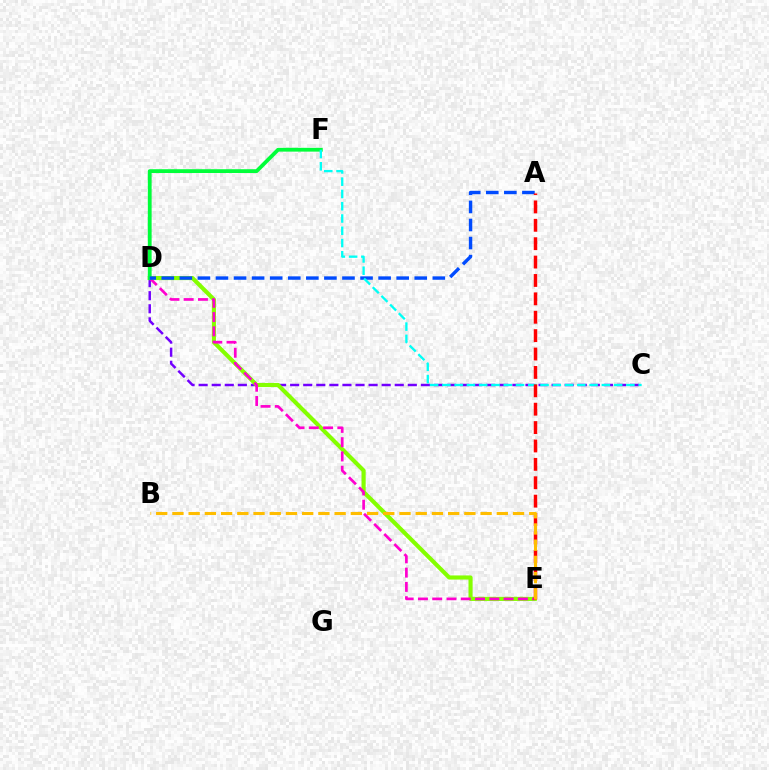{('C', 'D'): [{'color': '#7200ff', 'line_style': 'dashed', 'thickness': 1.78}], ('D', 'E'): [{'color': '#84ff00', 'line_style': 'solid', 'thickness': 2.96}, {'color': '#ff00cf', 'line_style': 'dashed', 'thickness': 1.94}], ('D', 'F'): [{'color': '#00ff39', 'line_style': 'solid', 'thickness': 2.74}], ('A', 'D'): [{'color': '#004bff', 'line_style': 'dashed', 'thickness': 2.45}], ('C', 'F'): [{'color': '#00fff6', 'line_style': 'dashed', 'thickness': 1.67}], ('A', 'E'): [{'color': '#ff0000', 'line_style': 'dashed', 'thickness': 2.5}], ('B', 'E'): [{'color': '#ffbd00', 'line_style': 'dashed', 'thickness': 2.2}]}